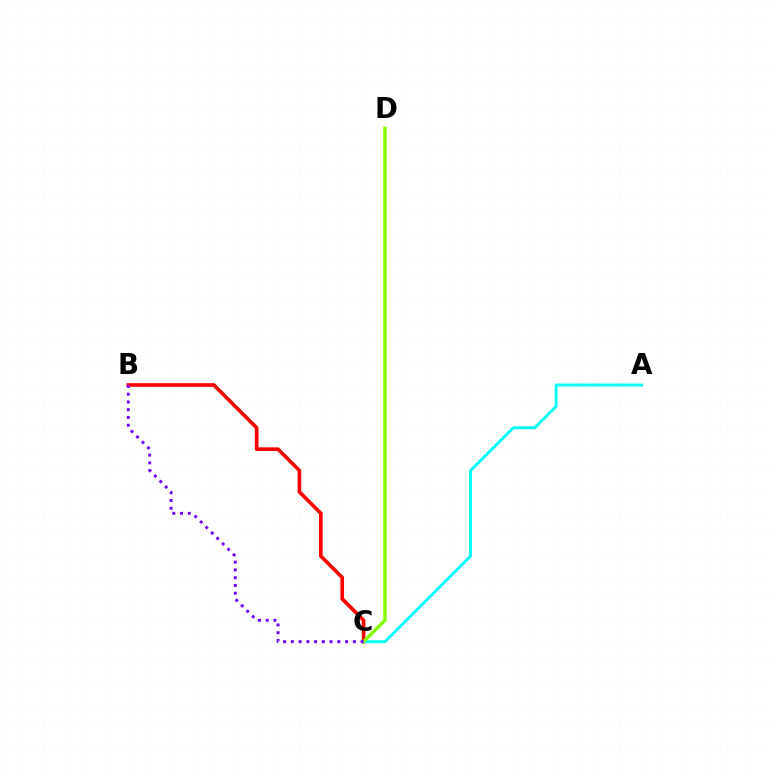{('B', 'C'): [{'color': '#ff0000', 'line_style': 'solid', 'thickness': 2.62}, {'color': '#7200ff', 'line_style': 'dotted', 'thickness': 2.11}], ('A', 'C'): [{'color': '#00fff6', 'line_style': 'solid', 'thickness': 2.12}], ('C', 'D'): [{'color': '#84ff00', 'line_style': 'solid', 'thickness': 2.5}]}